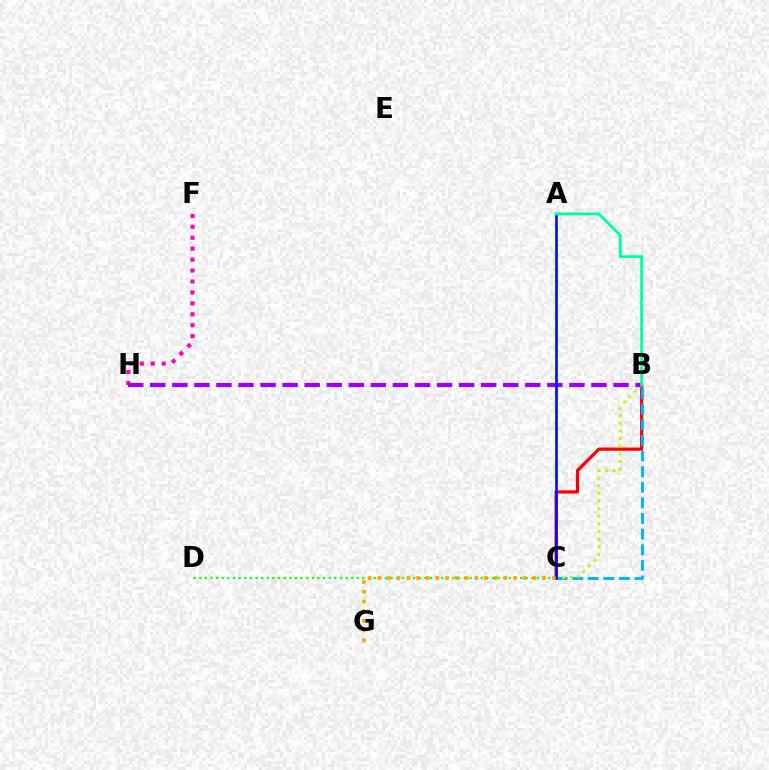{('F', 'H'): [{'color': '#ff00bd', 'line_style': 'dotted', 'thickness': 2.97}], ('B', 'C'): [{'color': '#ff0000', 'line_style': 'solid', 'thickness': 2.31}, {'color': '#00b5ff', 'line_style': 'dashed', 'thickness': 2.12}, {'color': '#b3ff00', 'line_style': 'dotted', 'thickness': 2.07}], ('C', 'D'): [{'color': '#08ff00', 'line_style': 'dotted', 'thickness': 1.53}], ('B', 'H'): [{'color': '#9b00ff', 'line_style': 'dashed', 'thickness': 3.0}], ('A', 'C'): [{'color': '#0010ff', 'line_style': 'solid', 'thickness': 1.94}], ('A', 'B'): [{'color': '#00ff9d', 'line_style': 'solid', 'thickness': 2.09}], ('C', 'G'): [{'color': '#ffa500', 'line_style': 'dotted', 'thickness': 2.63}]}